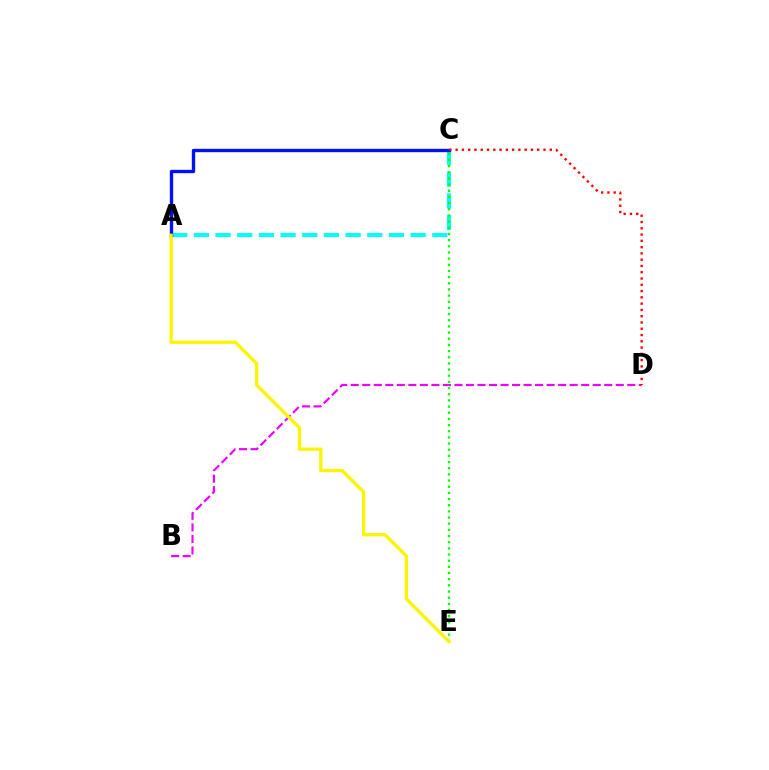{('A', 'C'): [{'color': '#00fff6', 'line_style': 'dashed', 'thickness': 2.94}, {'color': '#0010ff', 'line_style': 'solid', 'thickness': 2.41}], ('C', 'E'): [{'color': '#08ff00', 'line_style': 'dotted', 'thickness': 1.67}], ('B', 'D'): [{'color': '#ee00ff', 'line_style': 'dashed', 'thickness': 1.57}], ('C', 'D'): [{'color': '#ff0000', 'line_style': 'dotted', 'thickness': 1.71}], ('A', 'E'): [{'color': '#fcf500', 'line_style': 'solid', 'thickness': 2.39}]}